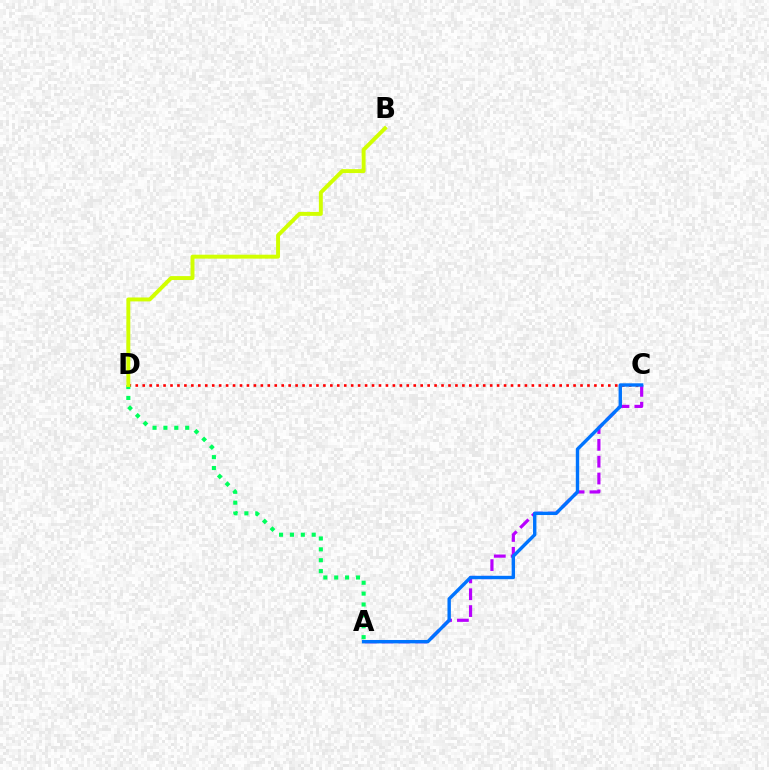{('C', 'D'): [{'color': '#ff0000', 'line_style': 'dotted', 'thickness': 1.89}], ('A', 'C'): [{'color': '#b900ff', 'line_style': 'dashed', 'thickness': 2.29}, {'color': '#0074ff', 'line_style': 'solid', 'thickness': 2.44}], ('A', 'D'): [{'color': '#00ff5c', 'line_style': 'dotted', 'thickness': 2.96}], ('B', 'D'): [{'color': '#d1ff00', 'line_style': 'solid', 'thickness': 2.83}]}